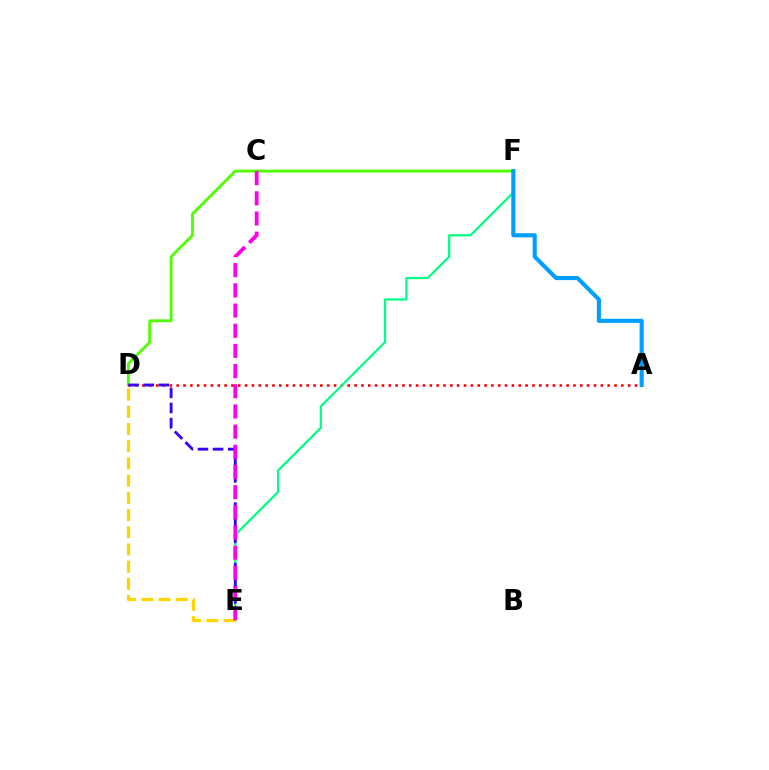{('D', 'F'): [{'color': '#4fff00', 'line_style': 'solid', 'thickness': 2.05}], ('A', 'D'): [{'color': '#ff0000', 'line_style': 'dotted', 'thickness': 1.86}], ('E', 'F'): [{'color': '#00ff86', 'line_style': 'solid', 'thickness': 1.61}], ('D', 'E'): [{'color': '#3700ff', 'line_style': 'dashed', 'thickness': 2.05}, {'color': '#ffd500', 'line_style': 'dashed', 'thickness': 2.34}], ('A', 'F'): [{'color': '#009eff', 'line_style': 'solid', 'thickness': 2.95}], ('C', 'E'): [{'color': '#ff00ed', 'line_style': 'dashed', 'thickness': 2.74}]}